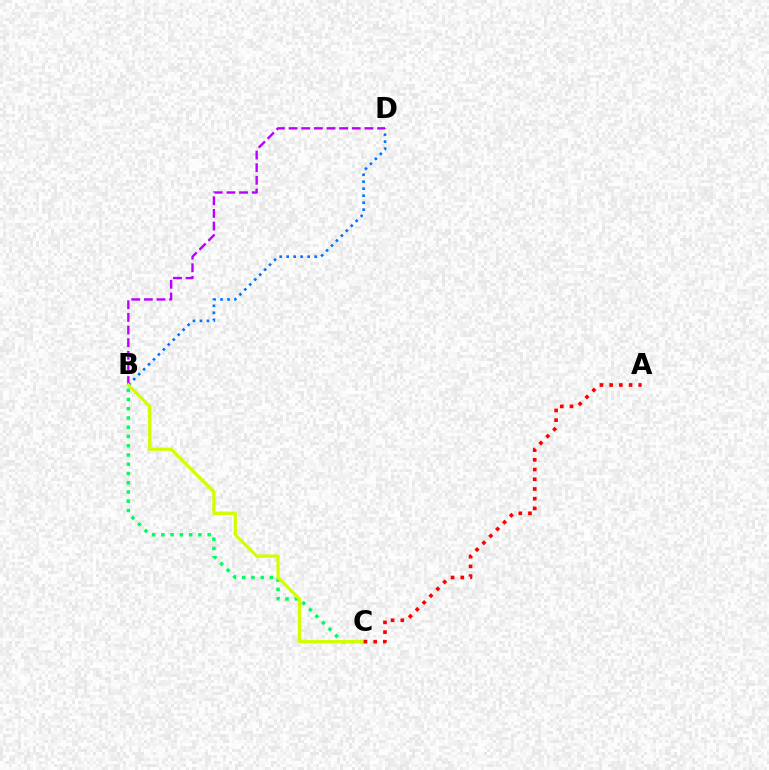{('B', 'D'): [{'color': '#0074ff', 'line_style': 'dotted', 'thickness': 1.9}, {'color': '#b900ff', 'line_style': 'dashed', 'thickness': 1.72}], ('B', 'C'): [{'color': '#00ff5c', 'line_style': 'dotted', 'thickness': 2.51}, {'color': '#d1ff00', 'line_style': 'solid', 'thickness': 2.35}], ('A', 'C'): [{'color': '#ff0000', 'line_style': 'dotted', 'thickness': 2.64}]}